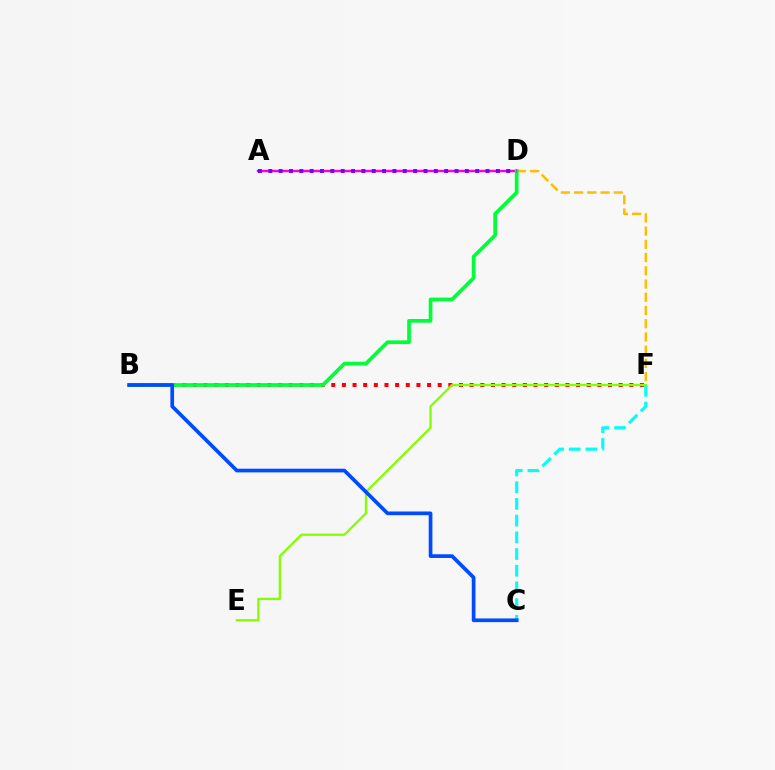{('D', 'F'): [{'color': '#ffbd00', 'line_style': 'dashed', 'thickness': 1.8}], ('C', 'F'): [{'color': '#00fff6', 'line_style': 'dashed', 'thickness': 2.27}], ('B', 'F'): [{'color': '#ff0000', 'line_style': 'dotted', 'thickness': 2.89}], ('E', 'F'): [{'color': '#84ff00', 'line_style': 'solid', 'thickness': 1.65}], ('A', 'D'): [{'color': '#ff00cf', 'line_style': 'solid', 'thickness': 1.75}, {'color': '#7200ff', 'line_style': 'dotted', 'thickness': 2.81}], ('B', 'D'): [{'color': '#00ff39', 'line_style': 'solid', 'thickness': 2.67}], ('B', 'C'): [{'color': '#004bff', 'line_style': 'solid', 'thickness': 2.66}]}